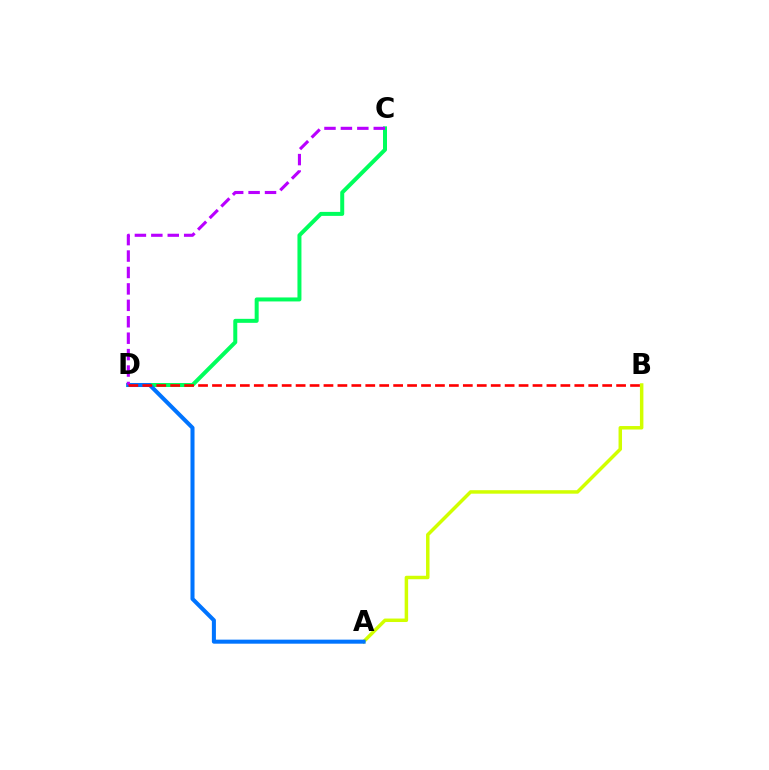{('C', 'D'): [{'color': '#00ff5c', 'line_style': 'solid', 'thickness': 2.88}, {'color': '#b900ff', 'line_style': 'dashed', 'thickness': 2.23}], ('A', 'B'): [{'color': '#d1ff00', 'line_style': 'solid', 'thickness': 2.51}], ('A', 'D'): [{'color': '#0074ff', 'line_style': 'solid', 'thickness': 2.91}], ('B', 'D'): [{'color': '#ff0000', 'line_style': 'dashed', 'thickness': 1.89}]}